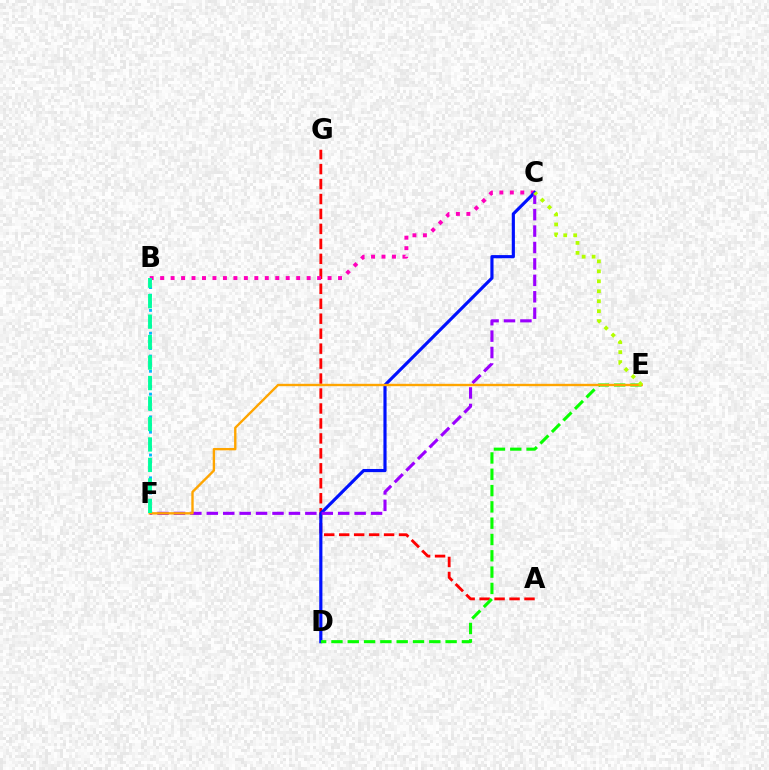{('A', 'G'): [{'color': '#ff0000', 'line_style': 'dashed', 'thickness': 2.03}], ('B', 'C'): [{'color': '#ff00bd', 'line_style': 'dotted', 'thickness': 2.84}], ('C', 'D'): [{'color': '#0010ff', 'line_style': 'solid', 'thickness': 2.27}], ('D', 'E'): [{'color': '#08ff00', 'line_style': 'dashed', 'thickness': 2.22}], ('C', 'F'): [{'color': '#9b00ff', 'line_style': 'dashed', 'thickness': 2.23}], ('B', 'F'): [{'color': '#00b5ff', 'line_style': 'dotted', 'thickness': 2.07}, {'color': '#00ff9d', 'line_style': 'dashed', 'thickness': 2.78}], ('E', 'F'): [{'color': '#ffa500', 'line_style': 'solid', 'thickness': 1.71}], ('C', 'E'): [{'color': '#b3ff00', 'line_style': 'dotted', 'thickness': 2.71}]}